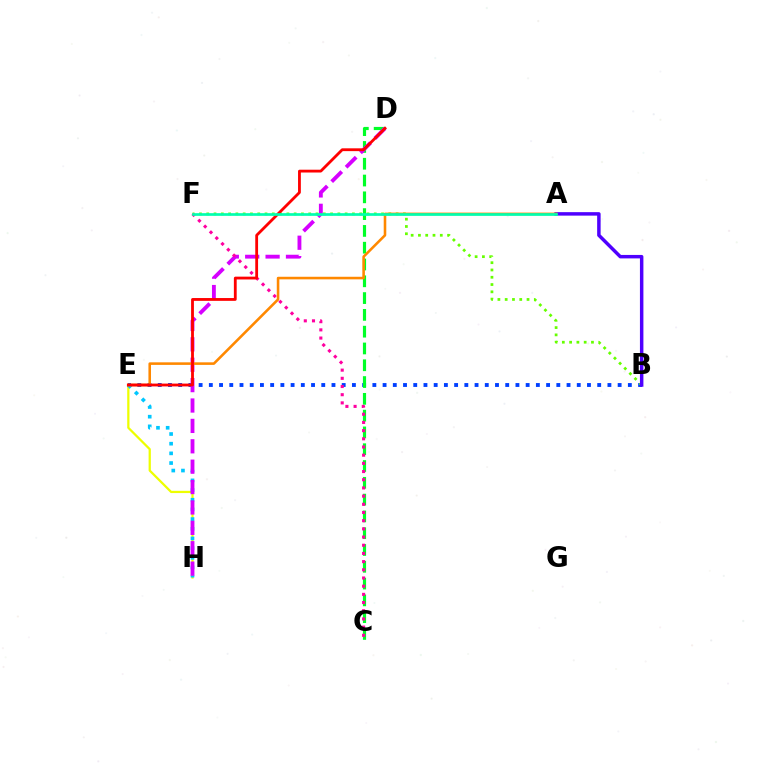{('E', 'H'): [{'color': '#eeff00', 'line_style': 'solid', 'thickness': 1.62}, {'color': '#00c7ff', 'line_style': 'dotted', 'thickness': 2.63}], ('B', 'E'): [{'color': '#003fff', 'line_style': 'dotted', 'thickness': 2.78}], ('B', 'F'): [{'color': '#66ff00', 'line_style': 'dotted', 'thickness': 1.98}], ('C', 'D'): [{'color': '#00ff27', 'line_style': 'dashed', 'thickness': 2.28}], ('D', 'H'): [{'color': '#d600ff', 'line_style': 'dashed', 'thickness': 2.77}], ('C', 'F'): [{'color': '#ff00a0', 'line_style': 'dotted', 'thickness': 2.22}], ('A', 'B'): [{'color': '#4f00ff', 'line_style': 'solid', 'thickness': 2.5}], ('A', 'E'): [{'color': '#ff8800', 'line_style': 'solid', 'thickness': 1.85}], ('D', 'E'): [{'color': '#ff0000', 'line_style': 'solid', 'thickness': 2.02}], ('A', 'F'): [{'color': '#00ffaf', 'line_style': 'solid', 'thickness': 1.93}]}